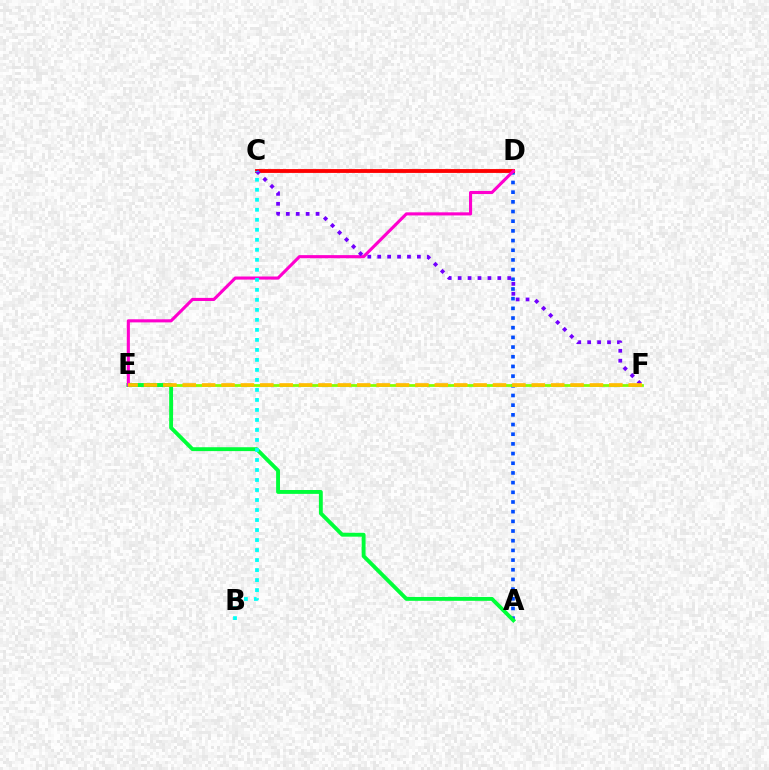{('A', 'D'): [{'color': '#004bff', 'line_style': 'dotted', 'thickness': 2.63}], ('C', 'D'): [{'color': '#ff0000', 'line_style': 'solid', 'thickness': 2.76}], ('E', 'F'): [{'color': '#84ff00', 'line_style': 'solid', 'thickness': 1.99}, {'color': '#ffbd00', 'line_style': 'dashed', 'thickness': 2.63}], ('A', 'E'): [{'color': '#00ff39', 'line_style': 'solid', 'thickness': 2.79}], ('D', 'E'): [{'color': '#ff00cf', 'line_style': 'solid', 'thickness': 2.23}], ('C', 'F'): [{'color': '#7200ff', 'line_style': 'dotted', 'thickness': 2.7}], ('B', 'C'): [{'color': '#00fff6', 'line_style': 'dotted', 'thickness': 2.72}]}